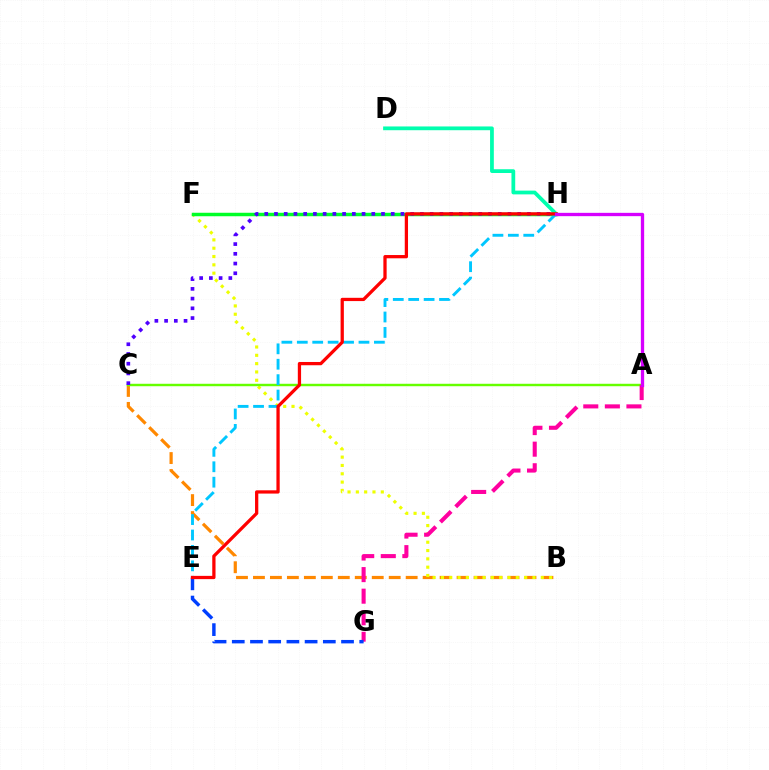{('B', 'C'): [{'color': '#ff8800', 'line_style': 'dashed', 'thickness': 2.31}], ('B', 'F'): [{'color': '#eeff00', 'line_style': 'dotted', 'thickness': 2.26}], ('D', 'H'): [{'color': '#00ffaf', 'line_style': 'solid', 'thickness': 2.71}], ('A', 'C'): [{'color': '#66ff00', 'line_style': 'solid', 'thickness': 1.75}], ('F', 'H'): [{'color': '#00ff27', 'line_style': 'solid', 'thickness': 2.51}], ('A', 'G'): [{'color': '#ff00a0', 'line_style': 'dashed', 'thickness': 2.93}], ('C', 'H'): [{'color': '#4f00ff', 'line_style': 'dotted', 'thickness': 2.64}], ('E', 'H'): [{'color': '#00c7ff', 'line_style': 'dashed', 'thickness': 2.09}, {'color': '#ff0000', 'line_style': 'solid', 'thickness': 2.35}], ('E', 'G'): [{'color': '#003fff', 'line_style': 'dashed', 'thickness': 2.47}], ('A', 'H'): [{'color': '#d600ff', 'line_style': 'solid', 'thickness': 2.38}]}